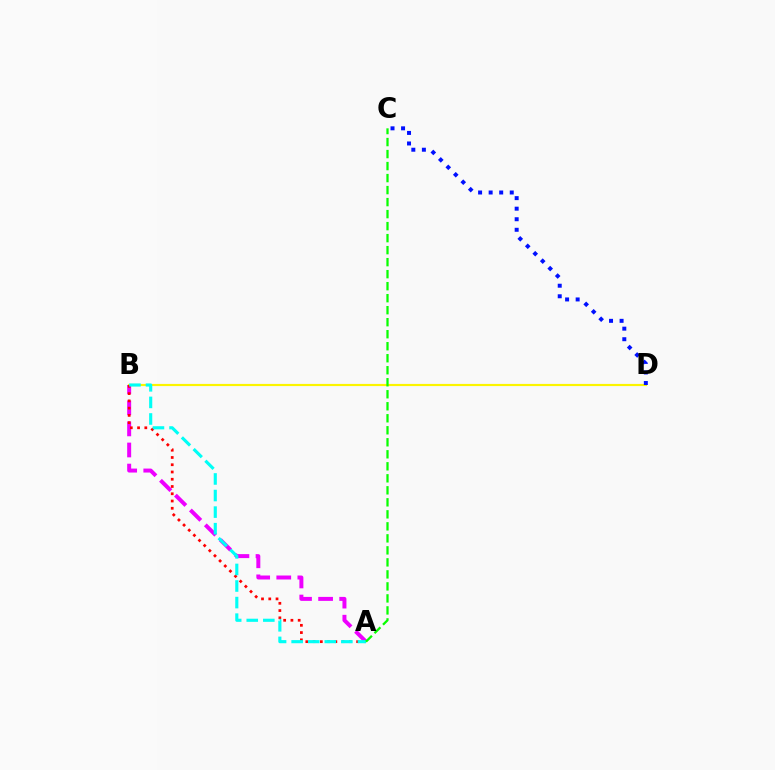{('B', 'D'): [{'color': '#fcf500', 'line_style': 'solid', 'thickness': 1.56}], ('A', 'B'): [{'color': '#ee00ff', 'line_style': 'dashed', 'thickness': 2.86}, {'color': '#ff0000', 'line_style': 'dotted', 'thickness': 1.97}, {'color': '#00fff6', 'line_style': 'dashed', 'thickness': 2.25}], ('C', 'D'): [{'color': '#0010ff', 'line_style': 'dotted', 'thickness': 2.87}], ('A', 'C'): [{'color': '#08ff00', 'line_style': 'dashed', 'thickness': 1.63}]}